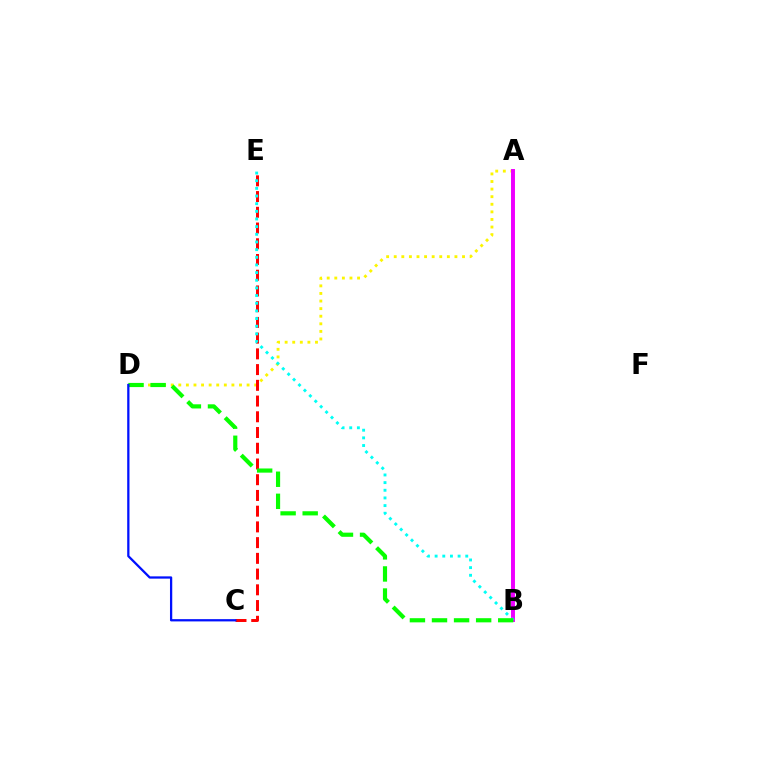{('A', 'D'): [{'color': '#fcf500', 'line_style': 'dotted', 'thickness': 2.06}], ('C', 'E'): [{'color': '#ff0000', 'line_style': 'dashed', 'thickness': 2.14}], ('A', 'B'): [{'color': '#ee00ff', 'line_style': 'solid', 'thickness': 2.84}], ('B', 'E'): [{'color': '#00fff6', 'line_style': 'dotted', 'thickness': 2.08}], ('B', 'D'): [{'color': '#08ff00', 'line_style': 'dashed', 'thickness': 3.0}], ('C', 'D'): [{'color': '#0010ff', 'line_style': 'solid', 'thickness': 1.63}]}